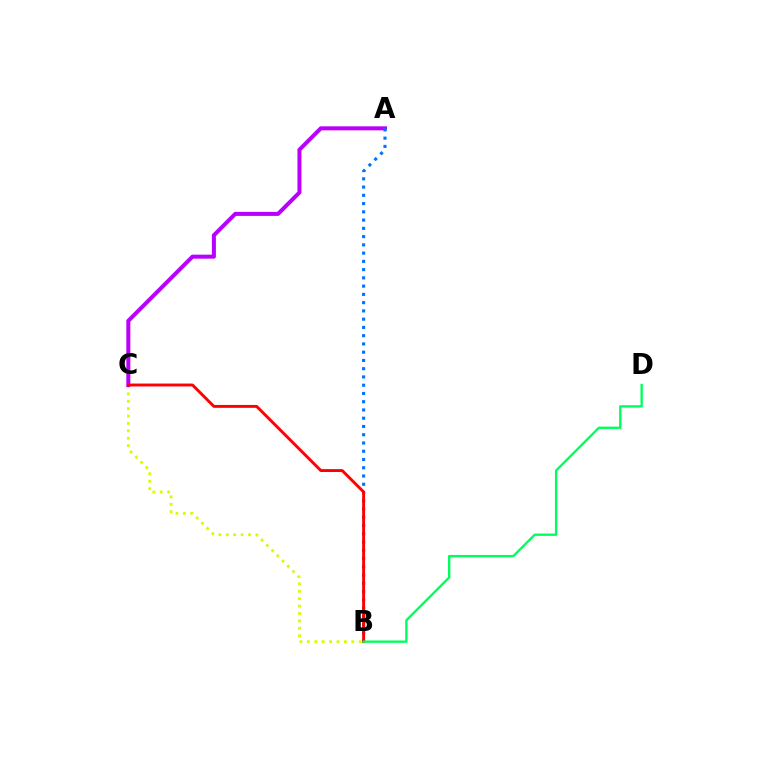{('B', 'C'): [{'color': '#d1ff00', 'line_style': 'dotted', 'thickness': 2.01}, {'color': '#ff0000', 'line_style': 'solid', 'thickness': 2.09}], ('A', 'C'): [{'color': '#b900ff', 'line_style': 'solid', 'thickness': 2.89}], ('A', 'B'): [{'color': '#0074ff', 'line_style': 'dotted', 'thickness': 2.24}], ('B', 'D'): [{'color': '#00ff5c', 'line_style': 'solid', 'thickness': 1.7}]}